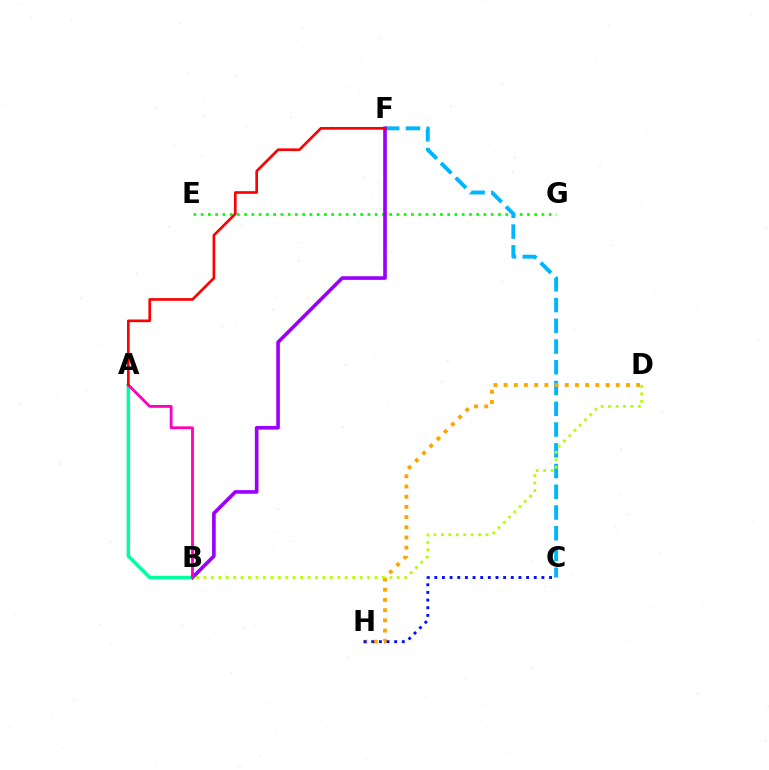{('E', 'G'): [{'color': '#08ff00', 'line_style': 'dotted', 'thickness': 1.97}], ('C', 'F'): [{'color': '#00b5ff', 'line_style': 'dashed', 'thickness': 2.82}], ('D', 'H'): [{'color': '#ffa500', 'line_style': 'dotted', 'thickness': 2.77}], ('B', 'F'): [{'color': '#9b00ff', 'line_style': 'solid', 'thickness': 2.62}], ('C', 'H'): [{'color': '#0010ff', 'line_style': 'dotted', 'thickness': 2.08}], ('A', 'B'): [{'color': '#00ff9d', 'line_style': 'solid', 'thickness': 2.49}, {'color': '#ff00bd', 'line_style': 'solid', 'thickness': 2.03}], ('B', 'D'): [{'color': '#b3ff00', 'line_style': 'dotted', 'thickness': 2.02}], ('A', 'F'): [{'color': '#ff0000', 'line_style': 'solid', 'thickness': 1.91}]}